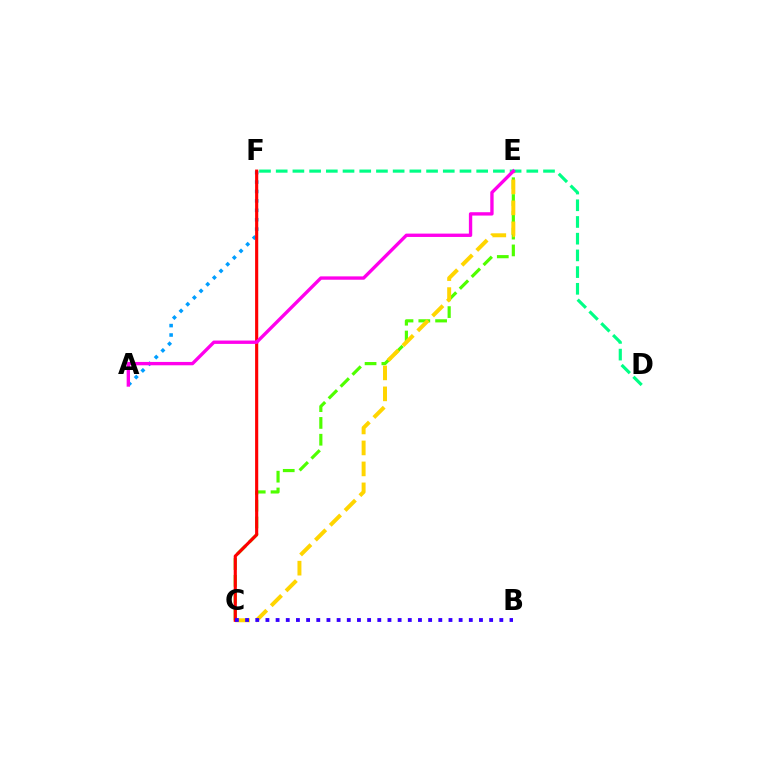{('C', 'E'): [{'color': '#4fff00', 'line_style': 'dashed', 'thickness': 2.28}, {'color': '#ffd500', 'line_style': 'dashed', 'thickness': 2.85}], ('A', 'F'): [{'color': '#009eff', 'line_style': 'dotted', 'thickness': 2.56}], ('C', 'F'): [{'color': '#ff0000', 'line_style': 'solid', 'thickness': 2.25}], ('D', 'F'): [{'color': '#00ff86', 'line_style': 'dashed', 'thickness': 2.27}], ('A', 'E'): [{'color': '#ff00ed', 'line_style': 'solid', 'thickness': 2.41}], ('B', 'C'): [{'color': '#3700ff', 'line_style': 'dotted', 'thickness': 2.76}]}